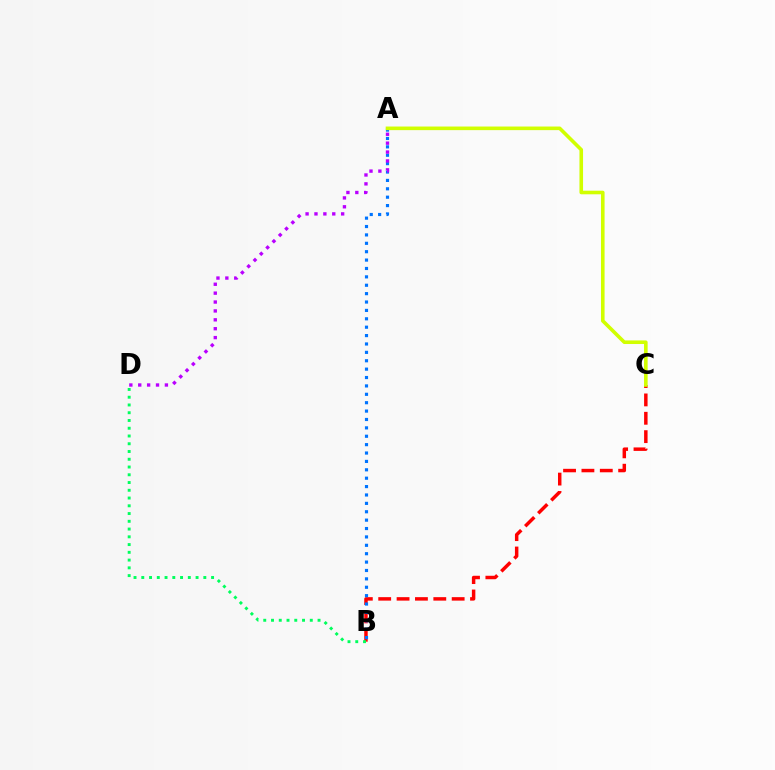{('B', 'C'): [{'color': '#ff0000', 'line_style': 'dashed', 'thickness': 2.49}], ('A', 'B'): [{'color': '#0074ff', 'line_style': 'dotted', 'thickness': 2.28}], ('B', 'D'): [{'color': '#00ff5c', 'line_style': 'dotted', 'thickness': 2.11}], ('A', 'D'): [{'color': '#b900ff', 'line_style': 'dotted', 'thickness': 2.42}], ('A', 'C'): [{'color': '#d1ff00', 'line_style': 'solid', 'thickness': 2.59}]}